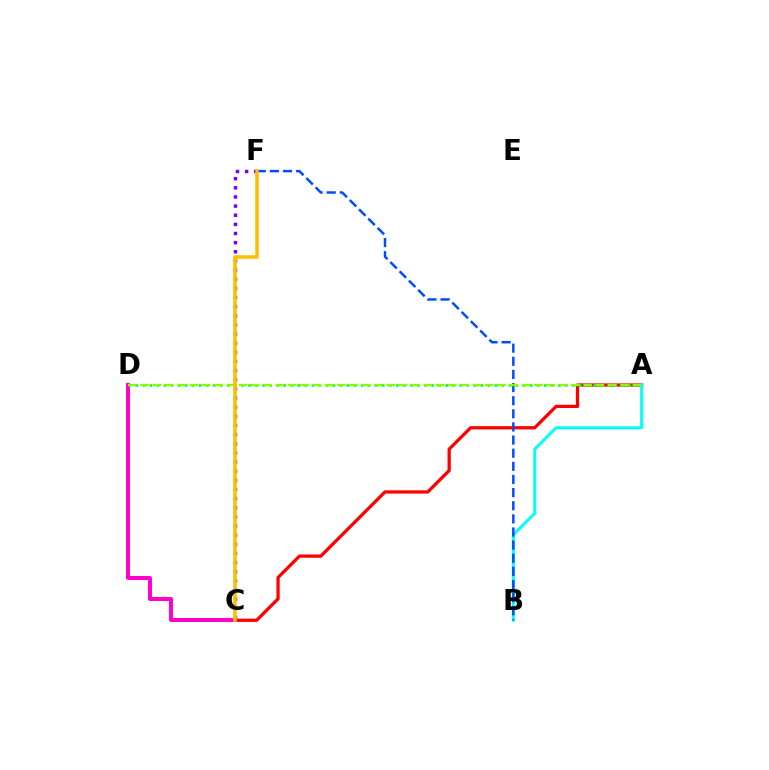{('A', 'C'): [{'color': '#ff0000', 'line_style': 'solid', 'thickness': 2.35}], ('A', 'B'): [{'color': '#00fff6', 'line_style': 'solid', 'thickness': 2.16}], ('B', 'F'): [{'color': '#004bff', 'line_style': 'dashed', 'thickness': 1.78}], ('C', 'D'): [{'color': '#ff00cf', 'line_style': 'solid', 'thickness': 2.86}], ('A', 'D'): [{'color': '#00ff39', 'line_style': 'dotted', 'thickness': 1.91}, {'color': '#84ff00', 'line_style': 'dashed', 'thickness': 1.67}], ('C', 'F'): [{'color': '#7200ff', 'line_style': 'dotted', 'thickness': 2.48}, {'color': '#ffbd00', 'line_style': 'solid', 'thickness': 2.55}]}